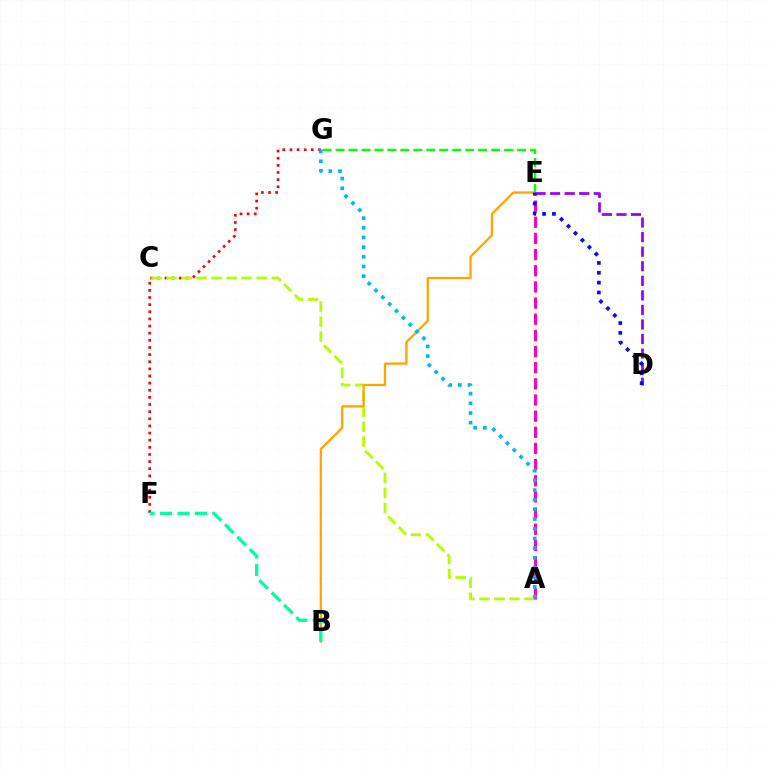{('D', 'E'): [{'color': '#9b00ff', 'line_style': 'dashed', 'thickness': 1.98}, {'color': '#0010ff', 'line_style': 'dotted', 'thickness': 2.68}], ('F', 'G'): [{'color': '#ff0000', 'line_style': 'dotted', 'thickness': 1.94}], ('E', 'G'): [{'color': '#08ff00', 'line_style': 'dashed', 'thickness': 1.76}], ('A', 'C'): [{'color': '#b3ff00', 'line_style': 'dashed', 'thickness': 2.04}], ('B', 'E'): [{'color': '#ffa500', 'line_style': 'solid', 'thickness': 1.66}], ('A', 'E'): [{'color': '#ff00bd', 'line_style': 'dashed', 'thickness': 2.19}], ('B', 'F'): [{'color': '#00ff9d', 'line_style': 'dashed', 'thickness': 2.37}], ('A', 'G'): [{'color': '#00b5ff', 'line_style': 'dotted', 'thickness': 2.63}]}